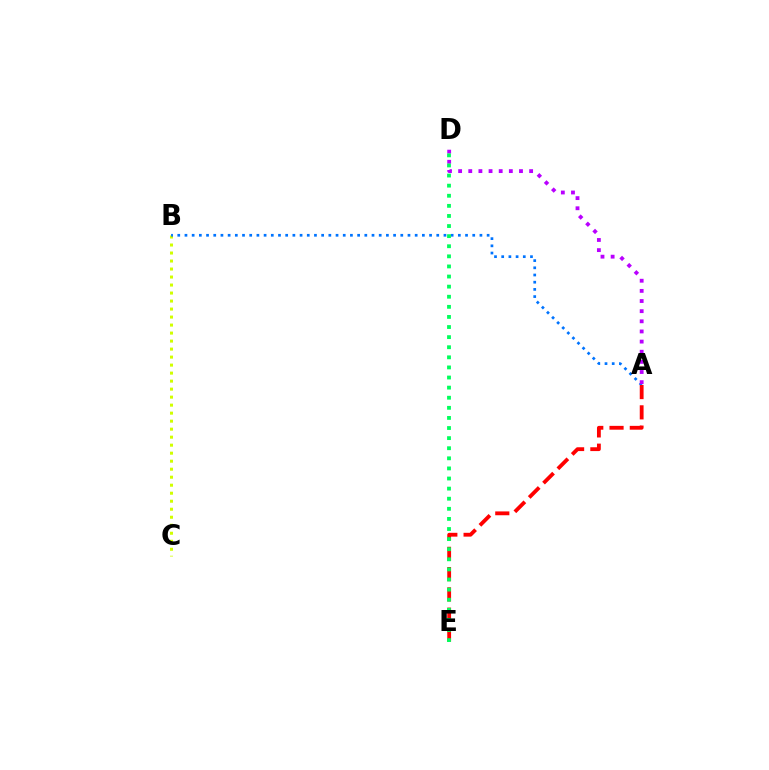{('B', 'C'): [{'color': '#d1ff00', 'line_style': 'dotted', 'thickness': 2.18}], ('A', 'B'): [{'color': '#0074ff', 'line_style': 'dotted', 'thickness': 1.95}], ('A', 'D'): [{'color': '#b900ff', 'line_style': 'dotted', 'thickness': 2.76}], ('A', 'E'): [{'color': '#ff0000', 'line_style': 'dashed', 'thickness': 2.75}], ('D', 'E'): [{'color': '#00ff5c', 'line_style': 'dotted', 'thickness': 2.74}]}